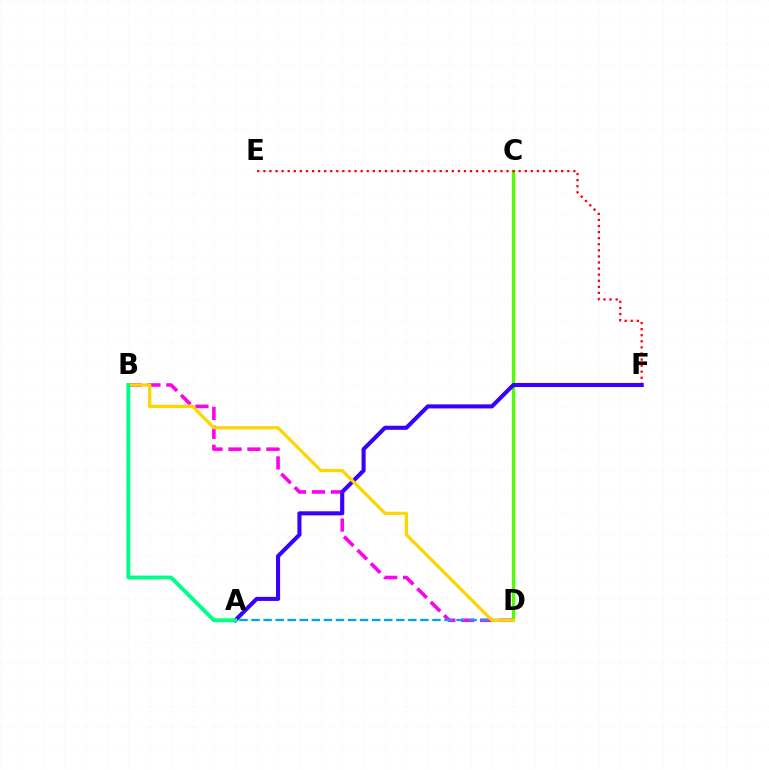{('C', 'D'): [{'color': '#4fff00', 'line_style': 'solid', 'thickness': 2.39}], ('E', 'F'): [{'color': '#ff0000', 'line_style': 'dotted', 'thickness': 1.65}], ('B', 'D'): [{'color': '#ff00ed', 'line_style': 'dashed', 'thickness': 2.58}, {'color': '#ffd500', 'line_style': 'solid', 'thickness': 2.33}], ('A', 'D'): [{'color': '#009eff', 'line_style': 'dashed', 'thickness': 1.64}], ('A', 'F'): [{'color': '#3700ff', 'line_style': 'solid', 'thickness': 2.93}], ('A', 'B'): [{'color': '#00ff86', 'line_style': 'solid', 'thickness': 2.78}]}